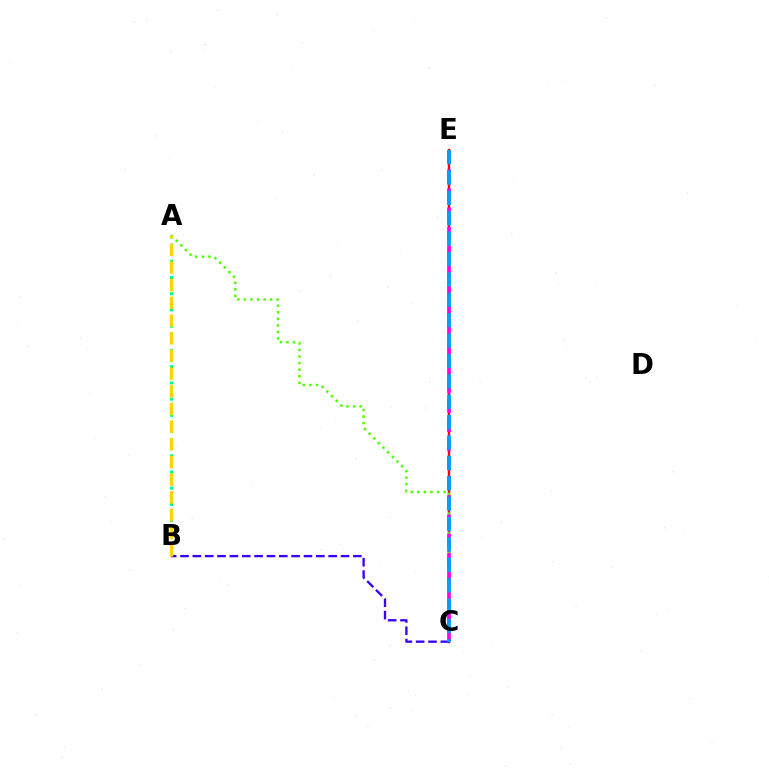{('A', 'B'): [{'color': '#00ff86', 'line_style': 'dotted', 'thickness': 2.2}, {'color': '#ffd500', 'line_style': 'dashed', 'thickness': 2.4}], ('C', 'E'): [{'color': '#ff0000', 'line_style': 'solid', 'thickness': 1.74}, {'color': '#ff00ed', 'line_style': 'dashed', 'thickness': 2.61}, {'color': '#009eff', 'line_style': 'dashed', 'thickness': 2.77}], ('A', 'C'): [{'color': '#4fff00', 'line_style': 'dotted', 'thickness': 1.78}], ('B', 'C'): [{'color': '#3700ff', 'line_style': 'dashed', 'thickness': 1.68}]}